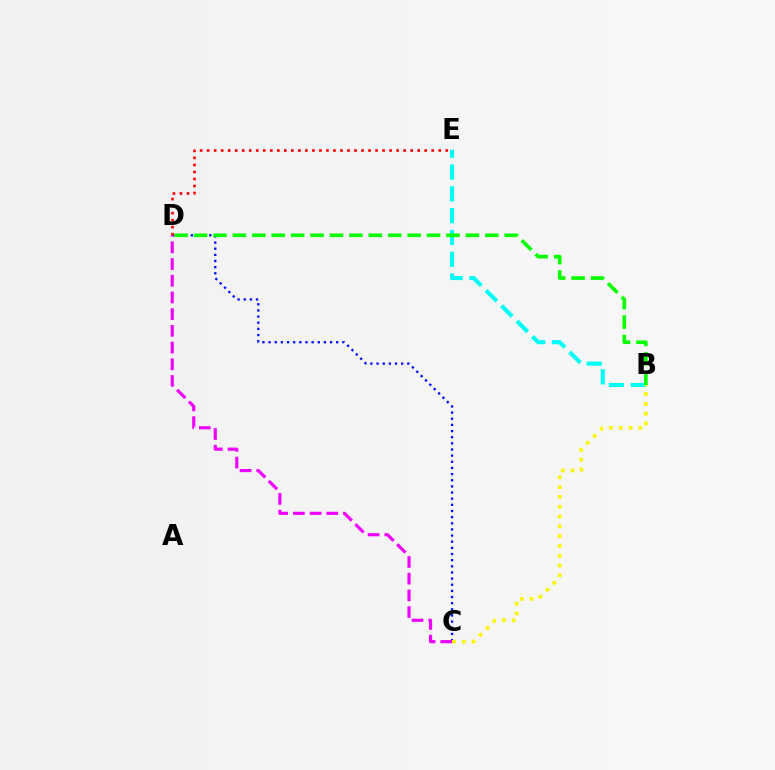{('C', 'D'): [{'color': '#0010ff', 'line_style': 'dotted', 'thickness': 1.67}, {'color': '#ee00ff', 'line_style': 'dashed', 'thickness': 2.27}], ('B', 'E'): [{'color': '#00fff6', 'line_style': 'dashed', 'thickness': 2.96}], ('B', 'C'): [{'color': '#fcf500', 'line_style': 'dotted', 'thickness': 2.66}], ('D', 'E'): [{'color': '#ff0000', 'line_style': 'dotted', 'thickness': 1.91}], ('B', 'D'): [{'color': '#08ff00', 'line_style': 'dashed', 'thickness': 2.64}]}